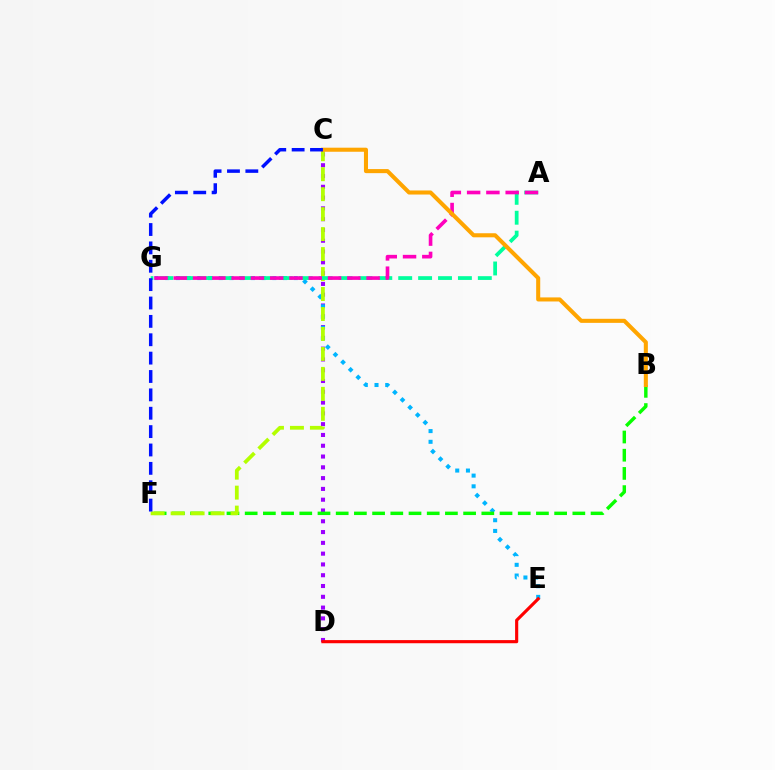{('C', 'D'): [{'color': '#9b00ff', 'line_style': 'dotted', 'thickness': 2.93}], ('E', 'G'): [{'color': '#00b5ff', 'line_style': 'dotted', 'thickness': 2.91}], ('D', 'E'): [{'color': '#ff0000', 'line_style': 'solid', 'thickness': 2.26}], ('B', 'F'): [{'color': '#08ff00', 'line_style': 'dashed', 'thickness': 2.47}], ('C', 'F'): [{'color': '#b3ff00', 'line_style': 'dashed', 'thickness': 2.71}, {'color': '#0010ff', 'line_style': 'dashed', 'thickness': 2.5}], ('A', 'G'): [{'color': '#00ff9d', 'line_style': 'dashed', 'thickness': 2.7}, {'color': '#ff00bd', 'line_style': 'dashed', 'thickness': 2.62}], ('B', 'C'): [{'color': '#ffa500', 'line_style': 'solid', 'thickness': 2.93}]}